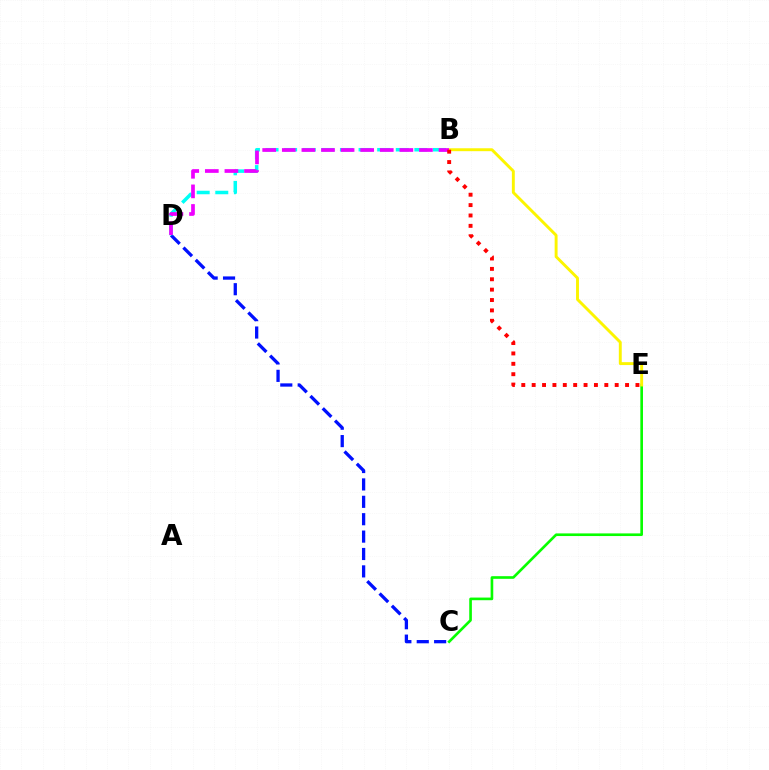{('C', 'D'): [{'color': '#0010ff', 'line_style': 'dashed', 'thickness': 2.36}], ('C', 'E'): [{'color': '#08ff00', 'line_style': 'solid', 'thickness': 1.9}], ('B', 'E'): [{'color': '#fcf500', 'line_style': 'solid', 'thickness': 2.1}, {'color': '#ff0000', 'line_style': 'dotted', 'thickness': 2.82}], ('B', 'D'): [{'color': '#00fff6', 'line_style': 'dashed', 'thickness': 2.53}, {'color': '#ee00ff', 'line_style': 'dashed', 'thickness': 2.66}]}